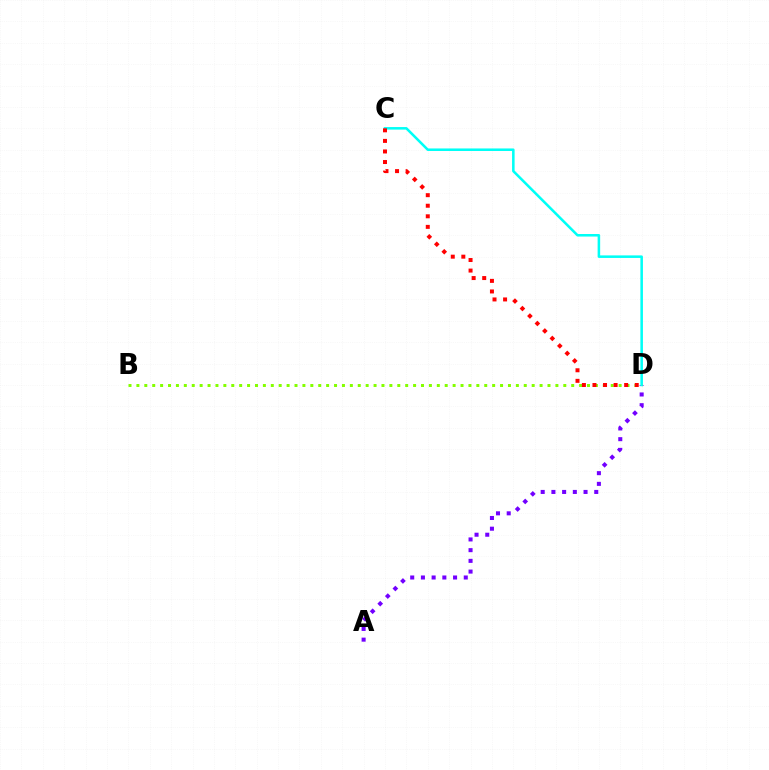{('A', 'D'): [{'color': '#7200ff', 'line_style': 'dotted', 'thickness': 2.91}], ('C', 'D'): [{'color': '#00fff6', 'line_style': 'solid', 'thickness': 1.83}, {'color': '#ff0000', 'line_style': 'dotted', 'thickness': 2.87}], ('B', 'D'): [{'color': '#84ff00', 'line_style': 'dotted', 'thickness': 2.15}]}